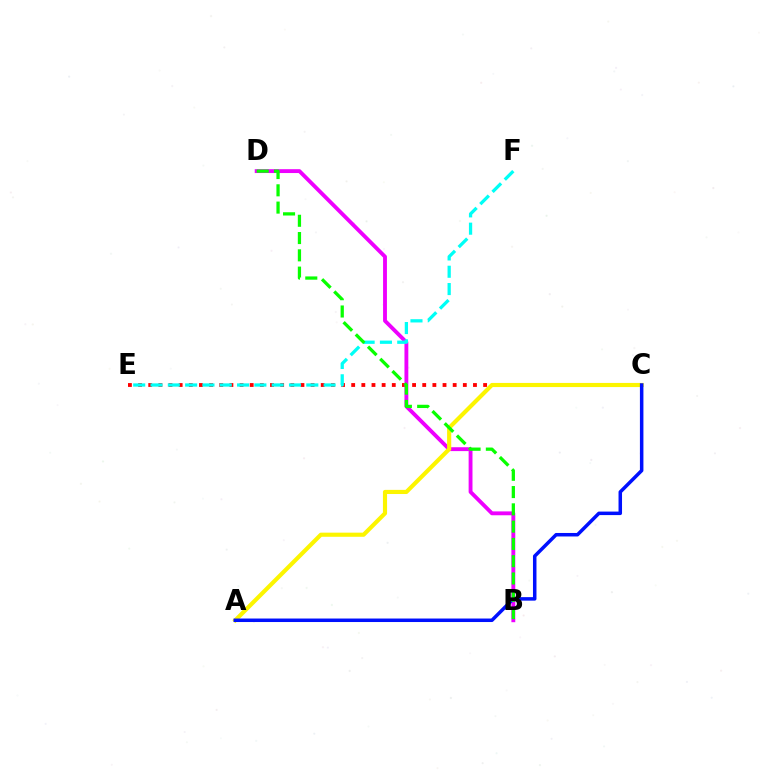{('C', 'E'): [{'color': '#ff0000', 'line_style': 'dotted', 'thickness': 2.76}], ('B', 'D'): [{'color': '#ee00ff', 'line_style': 'solid', 'thickness': 2.78}, {'color': '#08ff00', 'line_style': 'dashed', 'thickness': 2.35}], ('A', 'C'): [{'color': '#fcf500', 'line_style': 'solid', 'thickness': 2.98}, {'color': '#0010ff', 'line_style': 'solid', 'thickness': 2.52}], ('E', 'F'): [{'color': '#00fff6', 'line_style': 'dashed', 'thickness': 2.35}]}